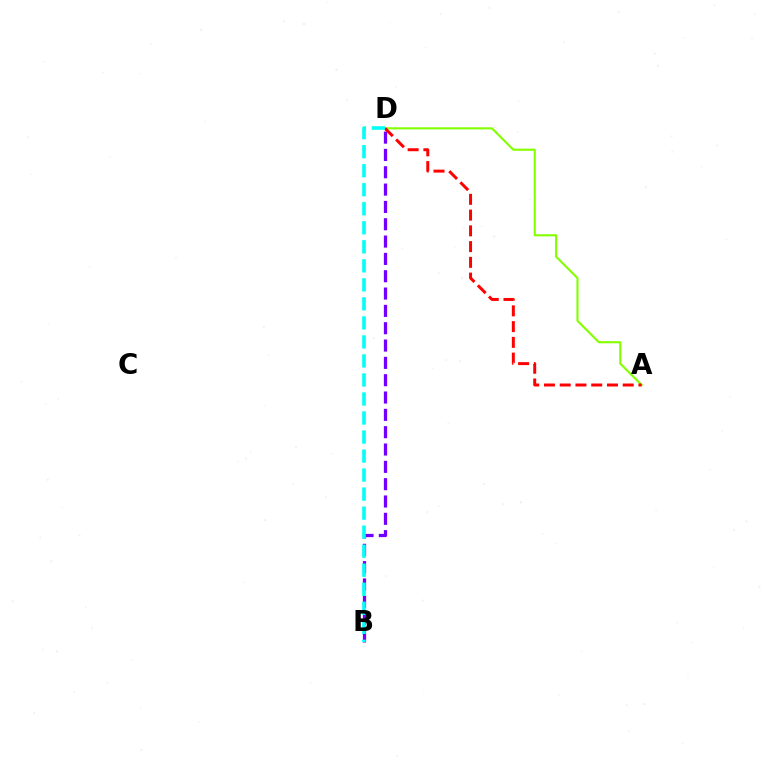{('B', 'D'): [{'color': '#7200ff', 'line_style': 'dashed', 'thickness': 2.35}, {'color': '#00fff6', 'line_style': 'dashed', 'thickness': 2.58}], ('A', 'D'): [{'color': '#84ff00', 'line_style': 'solid', 'thickness': 1.53}, {'color': '#ff0000', 'line_style': 'dashed', 'thickness': 2.14}]}